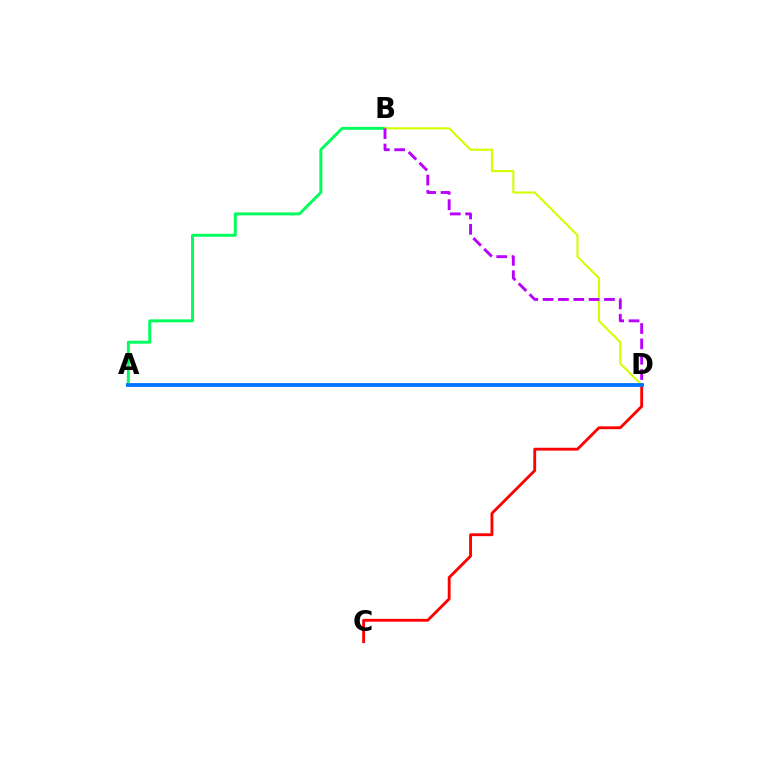{('A', 'B'): [{'color': '#00ff5c', 'line_style': 'solid', 'thickness': 2.12}], ('B', 'D'): [{'color': '#d1ff00', 'line_style': 'solid', 'thickness': 1.51}, {'color': '#b900ff', 'line_style': 'dashed', 'thickness': 2.08}], ('C', 'D'): [{'color': '#ff0000', 'line_style': 'solid', 'thickness': 2.05}], ('A', 'D'): [{'color': '#0074ff', 'line_style': 'solid', 'thickness': 2.76}]}